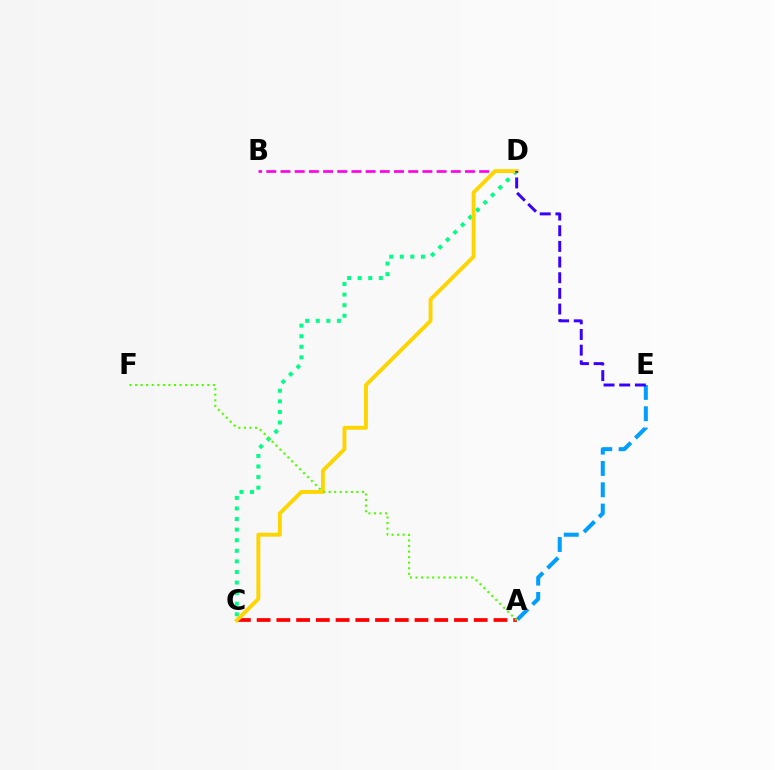{('A', 'C'): [{'color': '#ff0000', 'line_style': 'dashed', 'thickness': 2.68}], ('C', 'D'): [{'color': '#00ff86', 'line_style': 'dotted', 'thickness': 2.88}, {'color': '#ffd500', 'line_style': 'solid', 'thickness': 2.79}], ('A', 'E'): [{'color': '#009eff', 'line_style': 'dashed', 'thickness': 2.89}], ('B', 'D'): [{'color': '#ff00ed', 'line_style': 'dashed', 'thickness': 1.93}], ('A', 'F'): [{'color': '#4fff00', 'line_style': 'dotted', 'thickness': 1.51}], ('D', 'E'): [{'color': '#3700ff', 'line_style': 'dashed', 'thickness': 2.13}]}